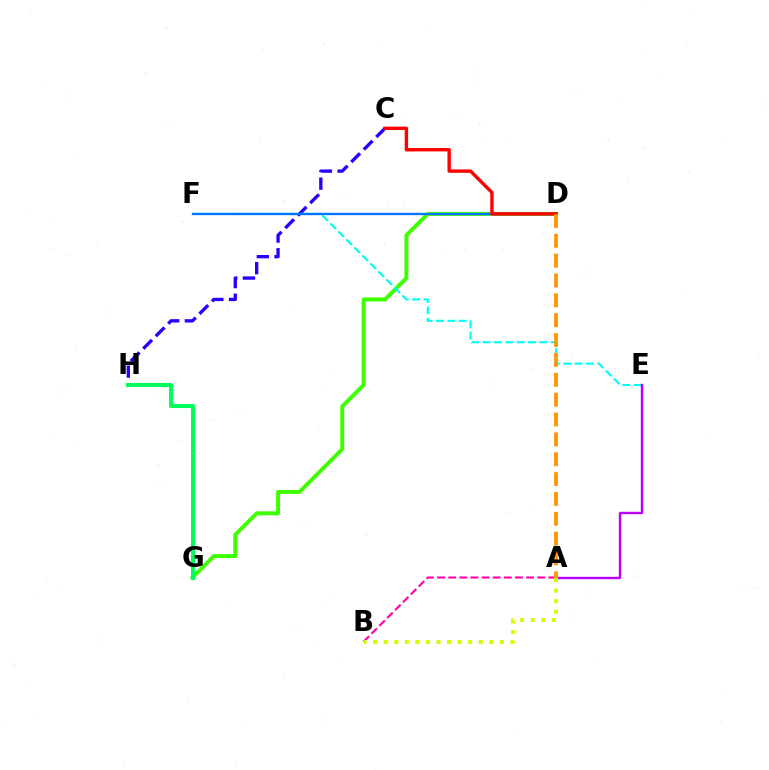{('D', 'G'): [{'color': '#3dff00', 'line_style': 'solid', 'thickness': 2.85}], ('C', 'H'): [{'color': '#2500ff', 'line_style': 'dashed', 'thickness': 2.4}], ('E', 'F'): [{'color': '#00fff6', 'line_style': 'dashed', 'thickness': 1.54}], ('A', 'E'): [{'color': '#b900ff', 'line_style': 'solid', 'thickness': 1.73}], ('D', 'F'): [{'color': '#0074ff', 'line_style': 'solid', 'thickness': 1.67}], ('A', 'B'): [{'color': '#ff00ac', 'line_style': 'dashed', 'thickness': 1.51}, {'color': '#d1ff00', 'line_style': 'dotted', 'thickness': 2.87}], ('G', 'H'): [{'color': '#00ff5c', 'line_style': 'solid', 'thickness': 2.96}], ('C', 'D'): [{'color': '#ff0000', 'line_style': 'solid', 'thickness': 2.45}], ('A', 'D'): [{'color': '#ff9400', 'line_style': 'dashed', 'thickness': 2.7}]}